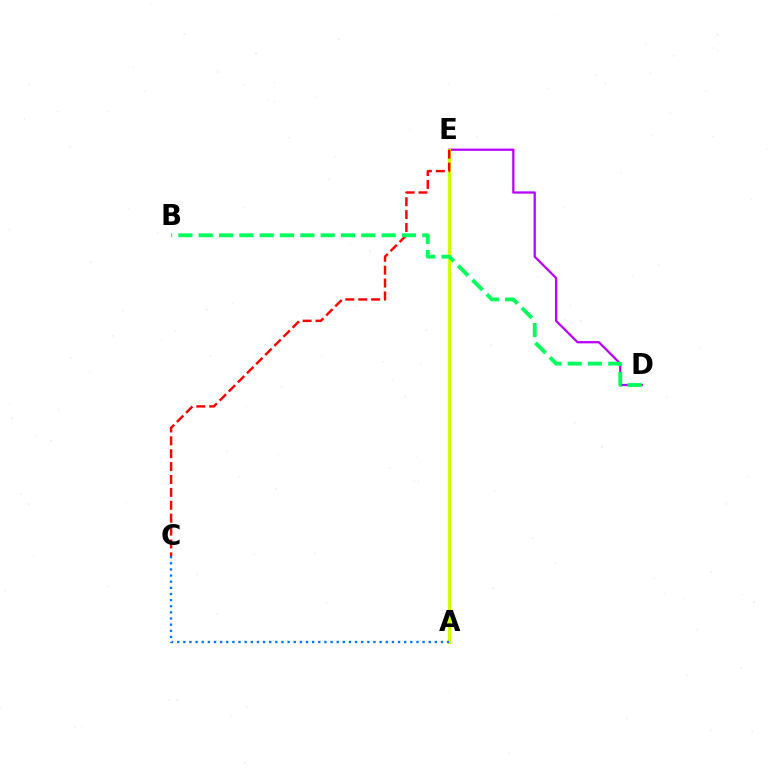{('D', 'E'): [{'color': '#b900ff', 'line_style': 'solid', 'thickness': 1.63}], ('A', 'E'): [{'color': '#d1ff00', 'line_style': 'solid', 'thickness': 2.29}], ('A', 'C'): [{'color': '#0074ff', 'line_style': 'dotted', 'thickness': 1.67}], ('C', 'E'): [{'color': '#ff0000', 'line_style': 'dashed', 'thickness': 1.75}], ('B', 'D'): [{'color': '#00ff5c', 'line_style': 'dashed', 'thickness': 2.76}]}